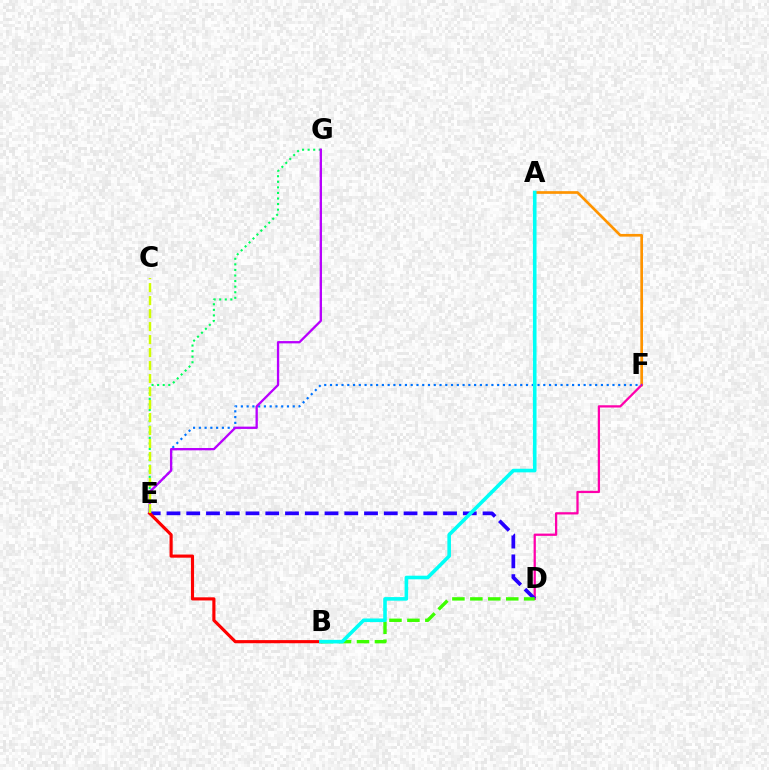{('A', 'F'): [{'color': '#ff9400', 'line_style': 'solid', 'thickness': 1.93}], ('D', 'F'): [{'color': '#ff00ac', 'line_style': 'solid', 'thickness': 1.63}], ('E', 'F'): [{'color': '#0074ff', 'line_style': 'dotted', 'thickness': 1.57}], ('E', 'G'): [{'color': '#00ff5c', 'line_style': 'dotted', 'thickness': 1.51}, {'color': '#b900ff', 'line_style': 'solid', 'thickness': 1.66}], ('D', 'E'): [{'color': '#2500ff', 'line_style': 'dashed', 'thickness': 2.68}], ('B', 'D'): [{'color': '#3dff00', 'line_style': 'dashed', 'thickness': 2.44}], ('B', 'E'): [{'color': '#ff0000', 'line_style': 'solid', 'thickness': 2.26}], ('A', 'B'): [{'color': '#00fff6', 'line_style': 'solid', 'thickness': 2.59}], ('C', 'E'): [{'color': '#d1ff00', 'line_style': 'dashed', 'thickness': 1.76}]}